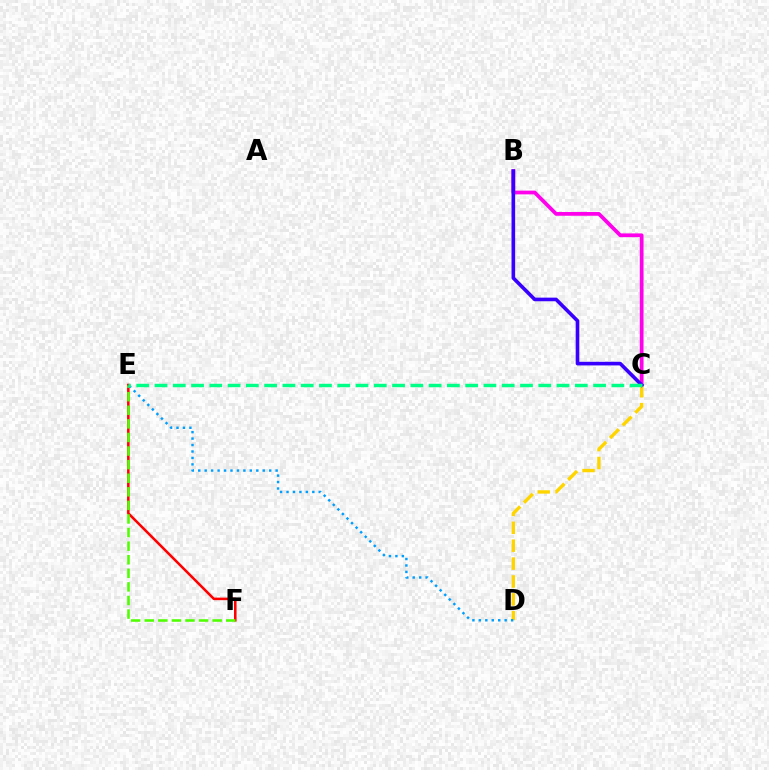{('E', 'F'): [{'color': '#ff0000', 'line_style': 'solid', 'thickness': 1.83}, {'color': '#4fff00', 'line_style': 'dashed', 'thickness': 1.85}], ('B', 'C'): [{'color': '#ff00ed', 'line_style': 'solid', 'thickness': 2.69}, {'color': '#3700ff', 'line_style': 'solid', 'thickness': 2.61}], ('C', 'D'): [{'color': '#ffd500', 'line_style': 'dashed', 'thickness': 2.43}], ('D', 'E'): [{'color': '#009eff', 'line_style': 'dotted', 'thickness': 1.75}], ('C', 'E'): [{'color': '#00ff86', 'line_style': 'dashed', 'thickness': 2.48}]}